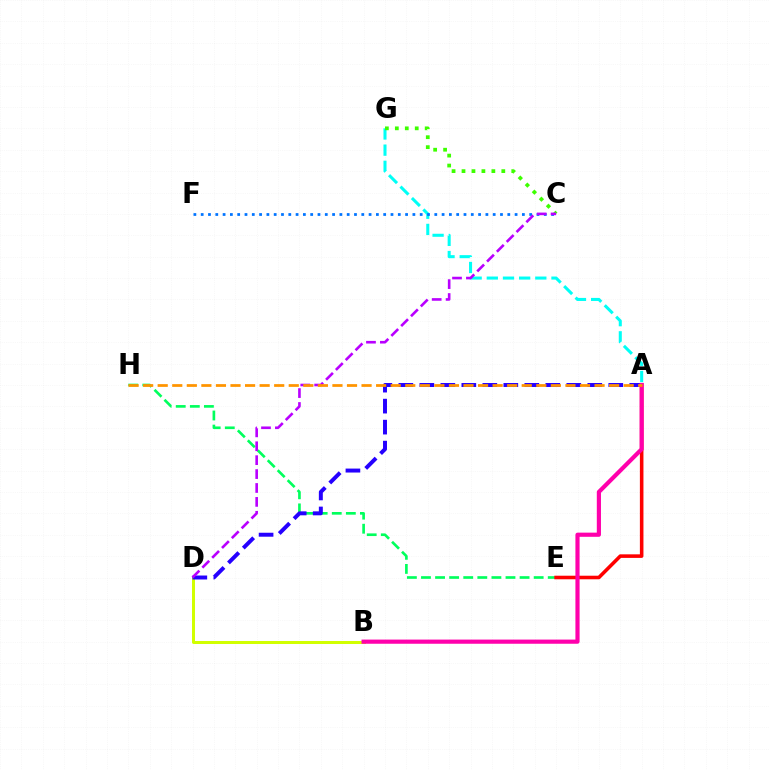{('E', 'H'): [{'color': '#00ff5c', 'line_style': 'dashed', 'thickness': 1.91}], ('A', 'G'): [{'color': '#00fff6', 'line_style': 'dashed', 'thickness': 2.2}], ('B', 'D'): [{'color': '#d1ff00', 'line_style': 'solid', 'thickness': 2.17}], ('C', 'F'): [{'color': '#0074ff', 'line_style': 'dotted', 'thickness': 1.98}], ('A', 'D'): [{'color': '#2500ff', 'line_style': 'dashed', 'thickness': 2.85}], ('C', 'G'): [{'color': '#3dff00', 'line_style': 'dotted', 'thickness': 2.7}], ('A', 'E'): [{'color': '#ff0000', 'line_style': 'solid', 'thickness': 2.57}], ('A', 'B'): [{'color': '#ff00ac', 'line_style': 'solid', 'thickness': 3.0}], ('C', 'D'): [{'color': '#b900ff', 'line_style': 'dashed', 'thickness': 1.89}], ('A', 'H'): [{'color': '#ff9400', 'line_style': 'dashed', 'thickness': 1.98}]}